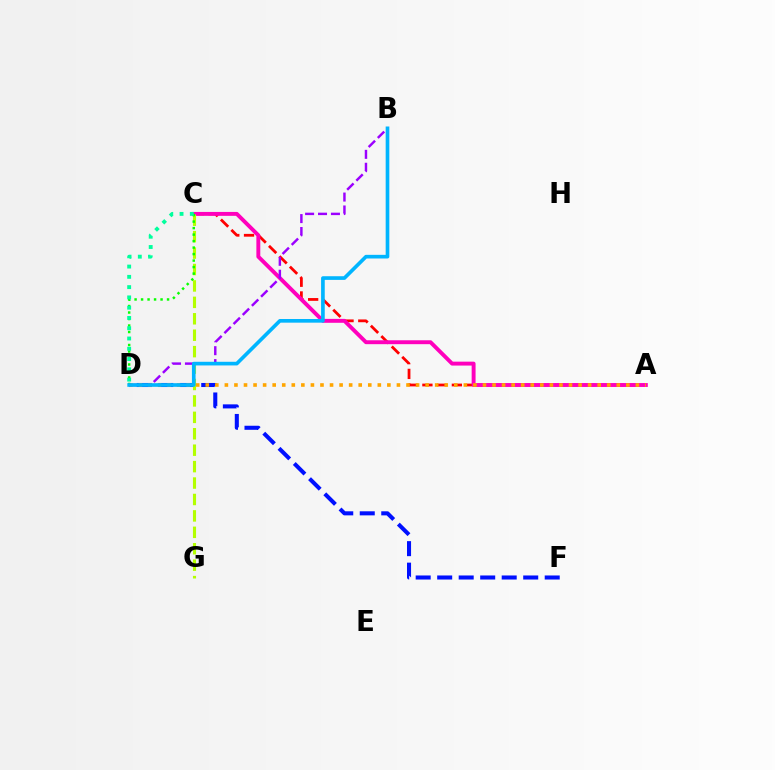{('A', 'C'): [{'color': '#ff0000', 'line_style': 'dashed', 'thickness': 2.0}, {'color': '#ff00bd', 'line_style': 'solid', 'thickness': 2.81}], ('D', 'F'): [{'color': '#0010ff', 'line_style': 'dashed', 'thickness': 2.92}], ('C', 'G'): [{'color': '#b3ff00', 'line_style': 'dashed', 'thickness': 2.23}], ('A', 'D'): [{'color': '#ffa500', 'line_style': 'dotted', 'thickness': 2.6}], ('B', 'D'): [{'color': '#9b00ff', 'line_style': 'dashed', 'thickness': 1.75}, {'color': '#00b5ff', 'line_style': 'solid', 'thickness': 2.63}], ('C', 'D'): [{'color': '#08ff00', 'line_style': 'dotted', 'thickness': 1.77}, {'color': '#00ff9d', 'line_style': 'dotted', 'thickness': 2.79}]}